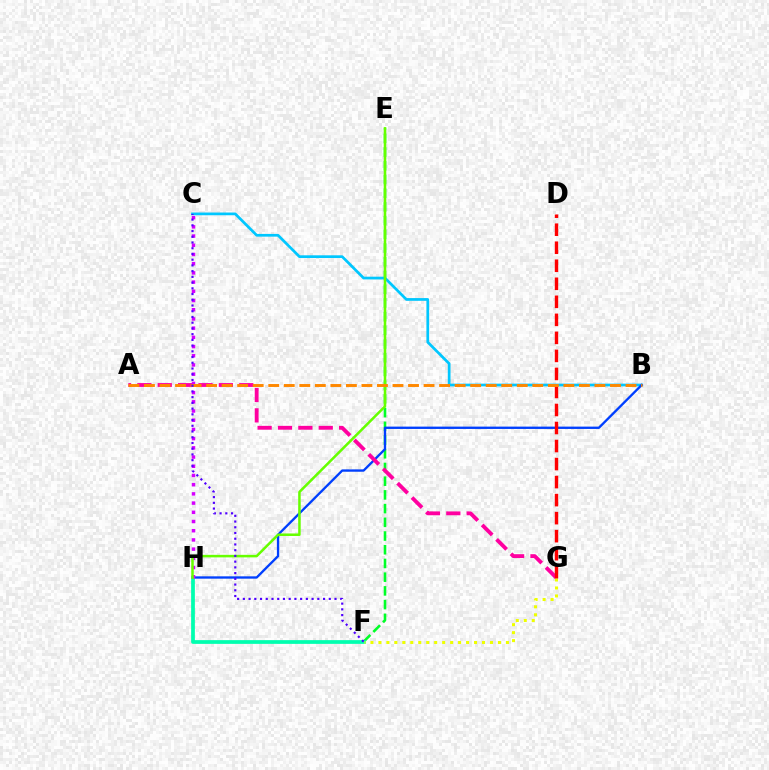{('E', 'F'): [{'color': '#00ff27', 'line_style': 'dashed', 'thickness': 1.86}], ('B', 'C'): [{'color': '#00c7ff', 'line_style': 'solid', 'thickness': 1.96}], ('B', 'H'): [{'color': '#003fff', 'line_style': 'solid', 'thickness': 1.68}], ('F', 'H'): [{'color': '#00ffaf', 'line_style': 'solid', 'thickness': 2.69}], ('A', 'G'): [{'color': '#ff00a0', 'line_style': 'dashed', 'thickness': 2.77}], ('C', 'H'): [{'color': '#d600ff', 'line_style': 'dotted', 'thickness': 2.5}], ('F', 'G'): [{'color': '#eeff00', 'line_style': 'dotted', 'thickness': 2.17}], ('E', 'H'): [{'color': '#66ff00', 'line_style': 'solid', 'thickness': 1.82}], ('D', 'G'): [{'color': '#ff0000', 'line_style': 'dashed', 'thickness': 2.45}], ('A', 'B'): [{'color': '#ff8800', 'line_style': 'dashed', 'thickness': 2.11}], ('C', 'F'): [{'color': '#4f00ff', 'line_style': 'dotted', 'thickness': 1.56}]}